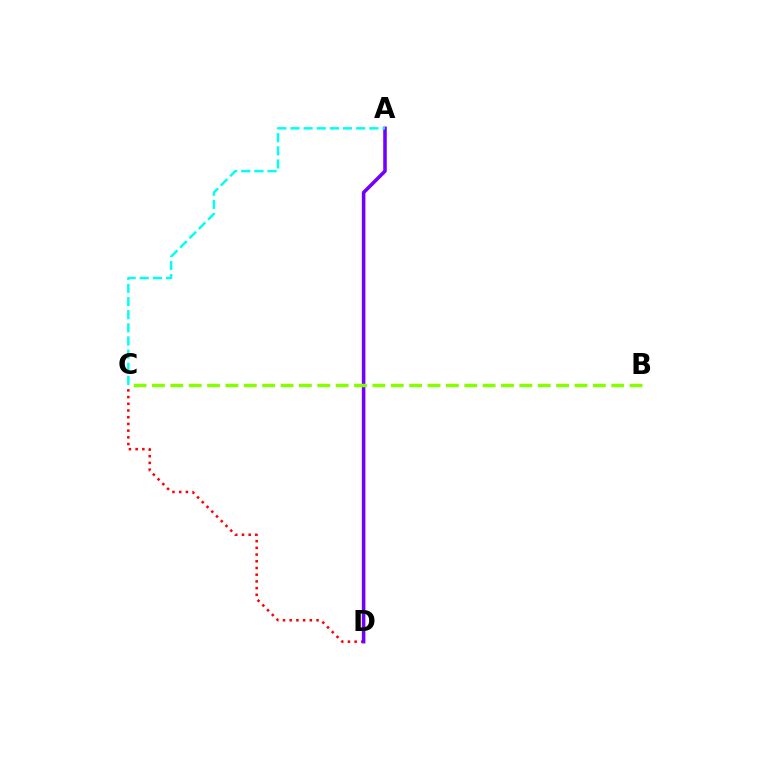{('C', 'D'): [{'color': '#ff0000', 'line_style': 'dotted', 'thickness': 1.82}], ('A', 'D'): [{'color': '#7200ff', 'line_style': 'solid', 'thickness': 2.56}], ('A', 'C'): [{'color': '#00fff6', 'line_style': 'dashed', 'thickness': 1.79}], ('B', 'C'): [{'color': '#84ff00', 'line_style': 'dashed', 'thickness': 2.5}]}